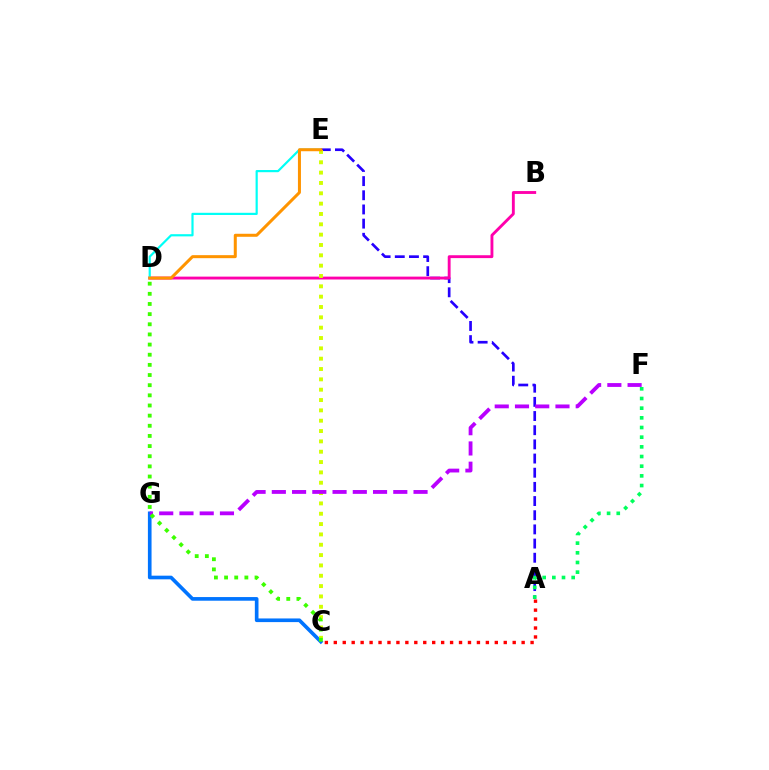{('C', 'G'): [{'color': '#0074ff', 'line_style': 'solid', 'thickness': 2.63}], ('A', 'E'): [{'color': '#2500ff', 'line_style': 'dashed', 'thickness': 1.93}], ('A', 'F'): [{'color': '#00ff5c', 'line_style': 'dotted', 'thickness': 2.63}], ('B', 'D'): [{'color': '#ff00ac', 'line_style': 'solid', 'thickness': 2.07}], ('C', 'E'): [{'color': '#d1ff00', 'line_style': 'dotted', 'thickness': 2.81}], ('A', 'C'): [{'color': '#ff0000', 'line_style': 'dotted', 'thickness': 2.43}], ('F', 'G'): [{'color': '#b900ff', 'line_style': 'dashed', 'thickness': 2.75}], ('C', 'D'): [{'color': '#3dff00', 'line_style': 'dotted', 'thickness': 2.76}], ('D', 'E'): [{'color': '#00fff6', 'line_style': 'solid', 'thickness': 1.58}, {'color': '#ff9400', 'line_style': 'solid', 'thickness': 2.17}]}